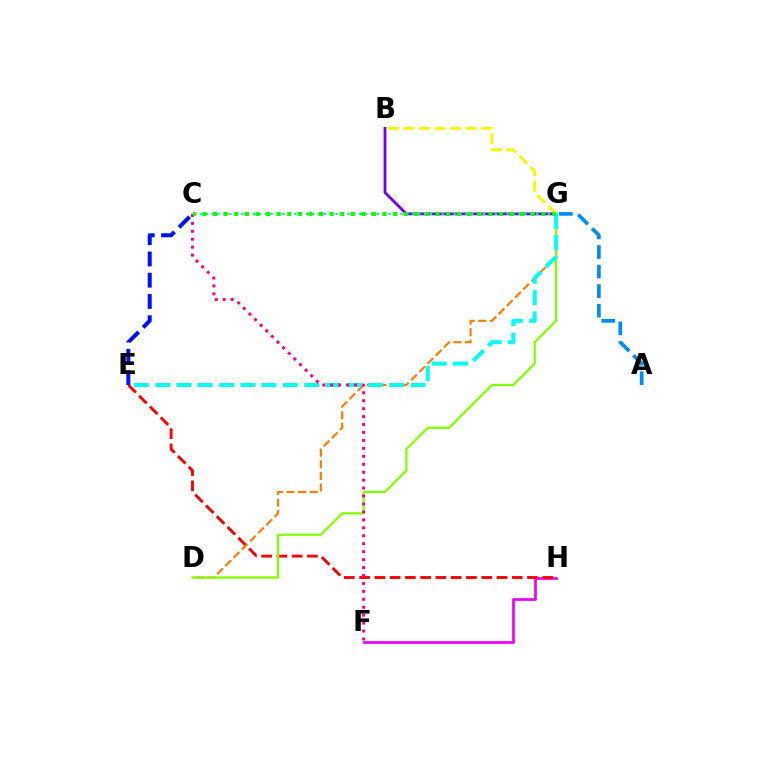{('F', 'H'): [{'color': '#ee00ff', 'line_style': 'solid', 'thickness': 1.96}], ('E', 'H'): [{'color': '#ff0000', 'line_style': 'dashed', 'thickness': 2.07}], ('D', 'G'): [{'color': '#ff7c00', 'line_style': 'dashed', 'thickness': 1.57}, {'color': '#84ff00', 'line_style': 'solid', 'thickness': 1.63}], ('B', 'G'): [{'color': '#7200ff', 'line_style': 'solid', 'thickness': 2.02}, {'color': '#fcf500', 'line_style': 'dashed', 'thickness': 2.11}], ('C', 'G'): [{'color': '#00ff74', 'line_style': 'dotted', 'thickness': 1.6}, {'color': '#08ff00', 'line_style': 'dotted', 'thickness': 2.88}], ('A', 'G'): [{'color': '#008cff', 'line_style': 'dashed', 'thickness': 2.66}], ('E', 'G'): [{'color': '#00fff6', 'line_style': 'dashed', 'thickness': 2.89}], ('C', 'E'): [{'color': '#0010ff', 'line_style': 'dashed', 'thickness': 2.89}], ('C', 'F'): [{'color': '#ff0094', 'line_style': 'dotted', 'thickness': 2.16}]}